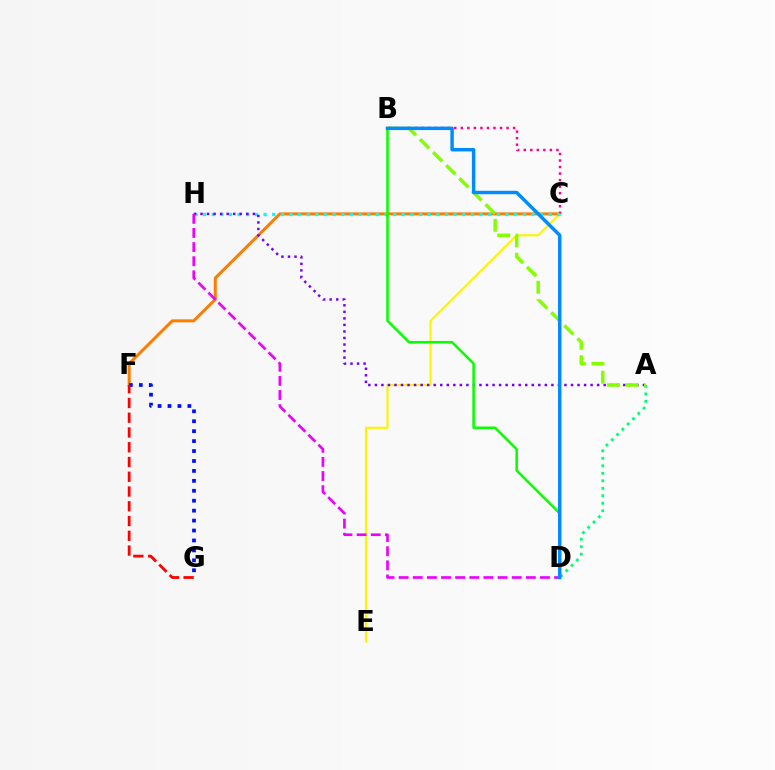{('A', 'D'): [{'color': '#00ff74', 'line_style': 'dotted', 'thickness': 2.03}], ('C', 'F'): [{'color': '#ff7c00', 'line_style': 'solid', 'thickness': 2.15}], ('C', 'E'): [{'color': '#fcf500', 'line_style': 'solid', 'thickness': 1.54}], ('B', 'C'): [{'color': '#ff0094', 'line_style': 'dotted', 'thickness': 1.78}], ('C', 'H'): [{'color': '#00fff6', 'line_style': 'dotted', 'thickness': 2.35}], ('A', 'H'): [{'color': '#7200ff', 'line_style': 'dotted', 'thickness': 1.78}], ('F', 'G'): [{'color': '#0010ff', 'line_style': 'dotted', 'thickness': 2.7}, {'color': '#ff0000', 'line_style': 'dashed', 'thickness': 2.01}], ('A', 'B'): [{'color': '#84ff00', 'line_style': 'dashed', 'thickness': 2.51}], ('B', 'D'): [{'color': '#08ff00', 'line_style': 'solid', 'thickness': 1.82}, {'color': '#008cff', 'line_style': 'solid', 'thickness': 2.49}], ('D', 'H'): [{'color': '#ee00ff', 'line_style': 'dashed', 'thickness': 1.92}]}